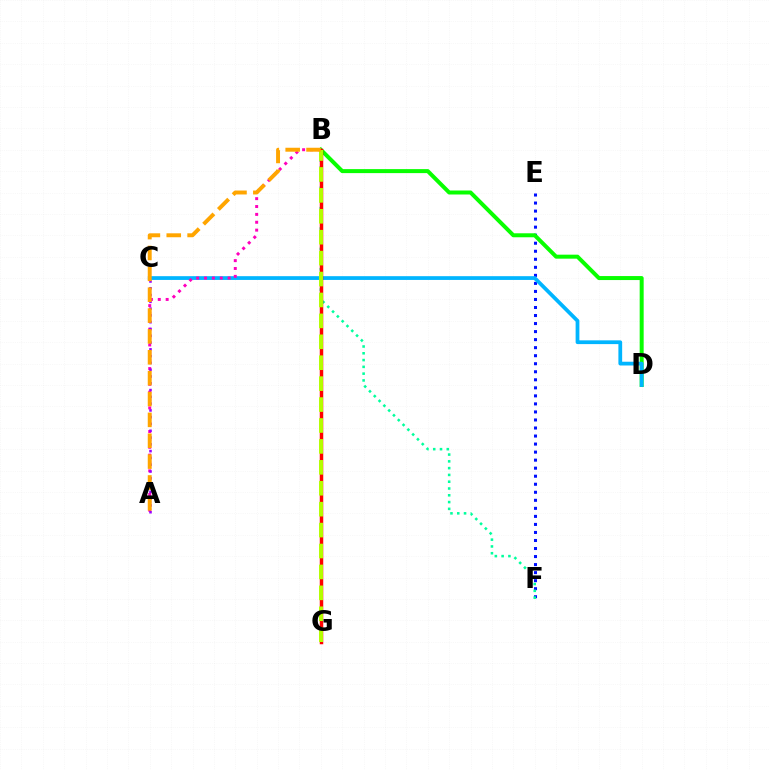{('E', 'F'): [{'color': '#0010ff', 'line_style': 'dotted', 'thickness': 2.18}], ('B', 'D'): [{'color': '#08ff00', 'line_style': 'solid', 'thickness': 2.87}], ('C', 'D'): [{'color': '#00b5ff', 'line_style': 'solid', 'thickness': 2.71}], ('B', 'F'): [{'color': '#00ff9d', 'line_style': 'dotted', 'thickness': 1.84}], ('A', 'B'): [{'color': '#ff00bd', 'line_style': 'dotted', 'thickness': 2.14}, {'color': '#ffa500', 'line_style': 'dashed', 'thickness': 2.83}], ('B', 'G'): [{'color': '#ff0000', 'line_style': 'solid', 'thickness': 2.51}, {'color': '#b3ff00', 'line_style': 'dashed', 'thickness': 2.84}], ('A', 'C'): [{'color': '#9b00ff', 'line_style': 'dotted', 'thickness': 1.84}]}